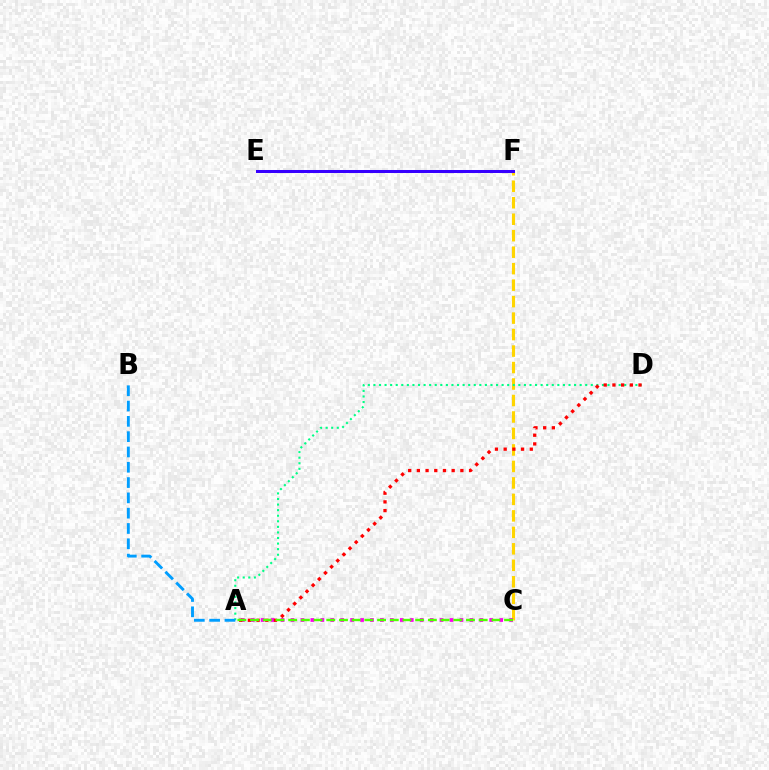{('C', 'F'): [{'color': '#ffd500', 'line_style': 'dashed', 'thickness': 2.24}], ('E', 'F'): [{'color': '#3700ff', 'line_style': 'solid', 'thickness': 2.17}], ('A', 'D'): [{'color': '#00ff86', 'line_style': 'dotted', 'thickness': 1.51}, {'color': '#ff0000', 'line_style': 'dotted', 'thickness': 2.36}], ('A', 'C'): [{'color': '#ff00ed', 'line_style': 'dotted', 'thickness': 2.7}, {'color': '#4fff00', 'line_style': 'dashed', 'thickness': 1.73}], ('A', 'B'): [{'color': '#009eff', 'line_style': 'dashed', 'thickness': 2.08}]}